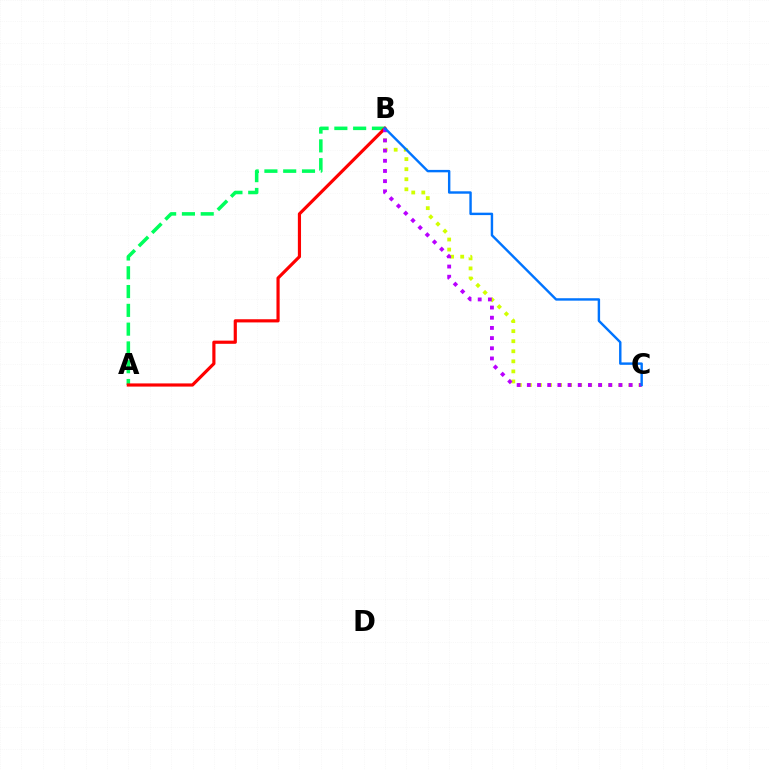{('A', 'B'): [{'color': '#00ff5c', 'line_style': 'dashed', 'thickness': 2.55}, {'color': '#ff0000', 'line_style': 'solid', 'thickness': 2.28}], ('B', 'C'): [{'color': '#d1ff00', 'line_style': 'dotted', 'thickness': 2.73}, {'color': '#b900ff', 'line_style': 'dotted', 'thickness': 2.77}, {'color': '#0074ff', 'line_style': 'solid', 'thickness': 1.74}]}